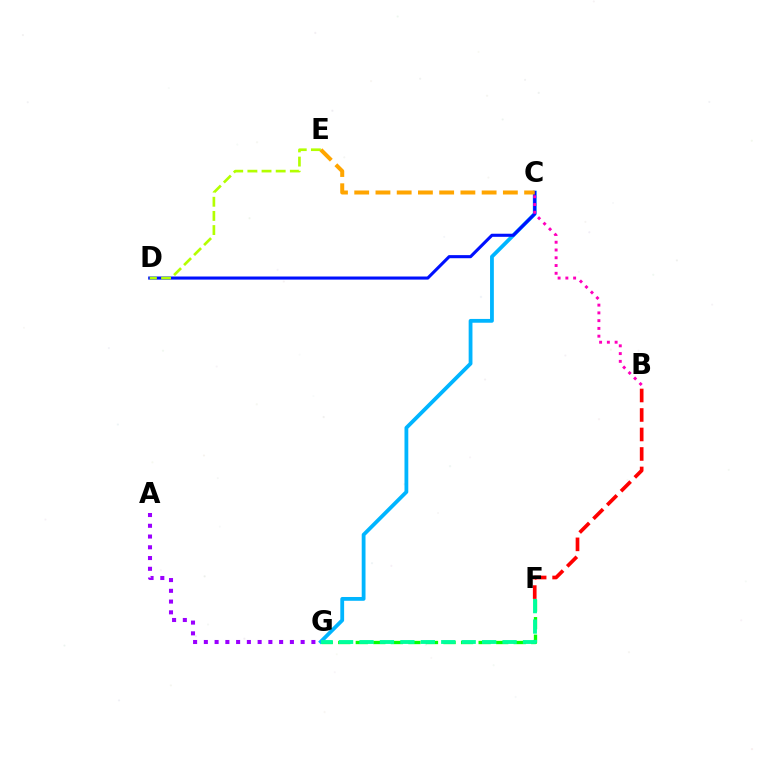{('F', 'G'): [{'color': '#08ff00', 'line_style': 'dashed', 'thickness': 2.38}, {'color': '#00ff9d', 'line_style': 'dashed', 'thickness': 2.78}], ('A', 'G'): [{'color': '#9b00ff', 'line_style': 'dotted', 'thickness': 2.92}], ('C', 'G'): [{'color': '#00b5ff', 'line_style': 'solid', 'thickness': 2.74}], ('C', 'D'): [{'color': '#0010ff', 'line_style': 'solid', 'thickness': 2.23}], ('B', 'F'): [{'color': '#ff0000', 'line_style': 'dashed', 'thickness': 2.65}], ('D', 'E'): [{'color': '#b3ff00', 'line_style': 'dashed', 'thickness': 1.92}], ('B', 'C'): [{'color': '#ff00bd', 'line_style': 'dotted', 'thickness': 2.11}], ('C', 'E'): [{'color': '#ffa500', 'line_style': 'dashed', 'thickness': 2.88}]}